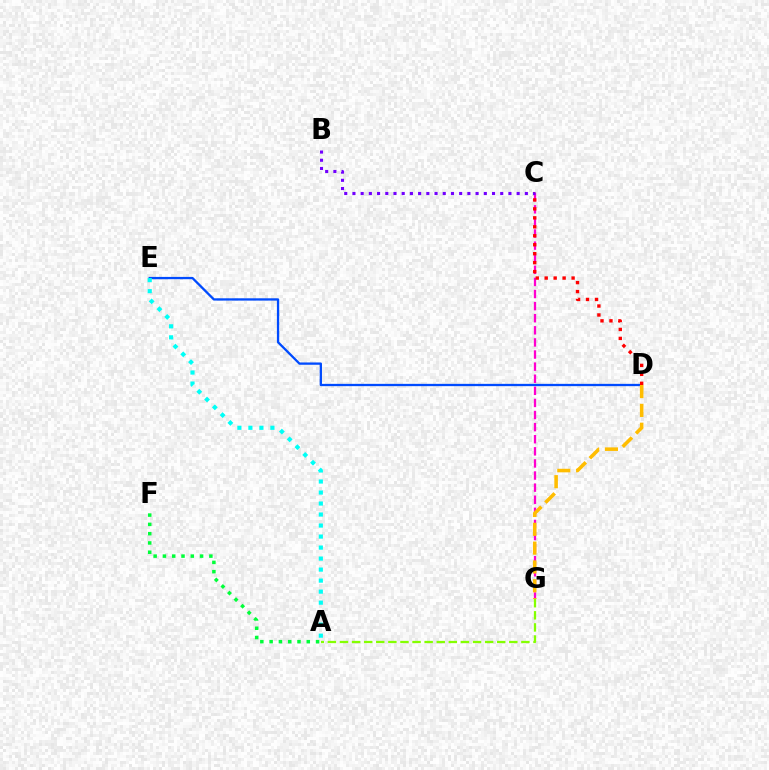{('D', 'E'): [{'color': '#004bff', 'line_style': 'solid', 'thickness': 1.66}], ('A', 'E'): [{'color': '#00fff6', 'line_style': 'dotted', 'thickness': 2.99}], ('A', 'F'): [{'color': '#00ff39', 'line_style': 'dotted', 'thickness': 2.52}], ('C', 'G'): [{'color': '#ff00cf', 'line_style': 'dashed', 'thickness': 1.64}], ('B', 'C'): [{'color': '#7200ff', 'line_style': 'dotted', 'thickness': 2.23}], ('A', 'G'): [{'color': '#84ff00', 'line_style': 'dashed', 'thickness': 1.64}], ('C', 'D'): [{'color': '#ff0000', 'line_style': 'dotted', 'thickness': 2.43}], ('D', 'G'): [{'color': '#ffbd00', 'line_style': 'dashed', 'thickness': 2.56}]}